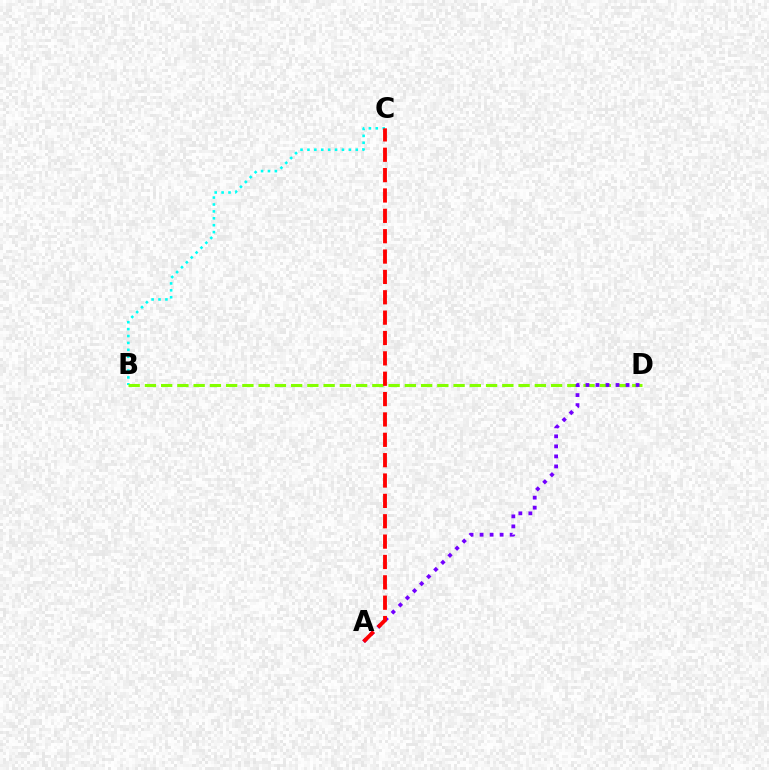{('B', 'C'): [{'color': '#00fff6', 'line_style': 'dotted', 'thickness': 1.88}], ('B', 'D'): [{'color': '#84ff00', 'line_style': 'dashed', 'thickness': 2.21}], ('A', 'D'): [{'color': '#7200ff', 'line_style': 'dotted', 'thickness': 2.72}], ('A', 'C'): [{'color': '#ff0000', 'line_style': 'dashed', 'thickness': 2.77}]}